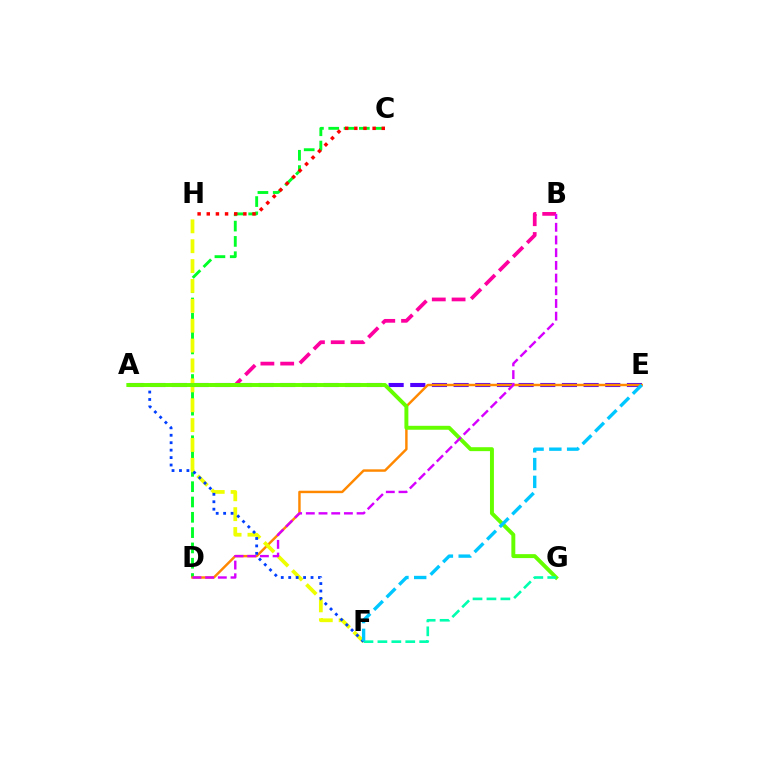{('C', 'D'): [{'color': '#00ff27', 'line_style': 'dashed', 'thickness': 2.08}], ('A', 'E'): [{'color': '#4f00ff', 'line_style': 'dashed', 'thickness': 2.94}], ('D', 'E'): [{'color': '#ff8800', 'line_style': 'solid', 'thickness': 1.76}], ('F', 'H'): [{'color': '#eeff00', 'line_style': 'dashed', 'thickness': 2.7}], ('C', 'H'): [{'color': '#ff0000', 'line_style': 'dotted', 'thickness': 2.49}], ('A', 'B'): [{'color': '#ff00a0', 'line_style': 'dashed', 'thickness': 2.69}], ('A', 'F'): [{'color': '#003fff', 'line_style': 'dotted', 'thickness': 2.02}], ('A', 'G'): [{'color': '#66ff00', 'line_style': 'solid', 'thickness': 2.84}], ('B', 'D'): [{'color': '#d600ff', 'line_style': 'dashed', 'thickness': 1.72}], ('F', 'G'): [{'color': '#00ffaf', 'line_style': 'dashed', 'thickness': 1.89}], ('E', 'F'): [{'color': '#00c7ff', 'line_style': 'dashed', 'thickness': 2.42}]}